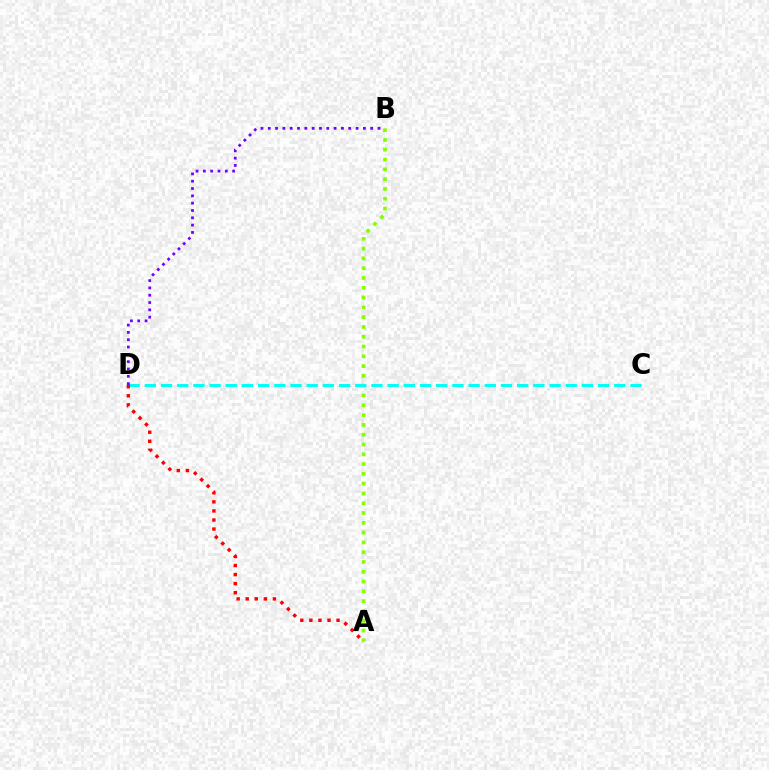{('A', 'B'): [{'color': '#84ff00', 'line_style': 'dotted', 'thickness': 2.66}], ('C', 'D'): [{'color': '#00fff6', 'line_style': 'dashed', 'thickness': 2.2}], ('B', 'D'): [{'color': '#7200ff', 'line_style': 'dotted', 'thickness': 1.99}], ('A', 'D'): [{'color': '#ff0000', 'line_style': 'dotted', 'thickness': 2.46}]}